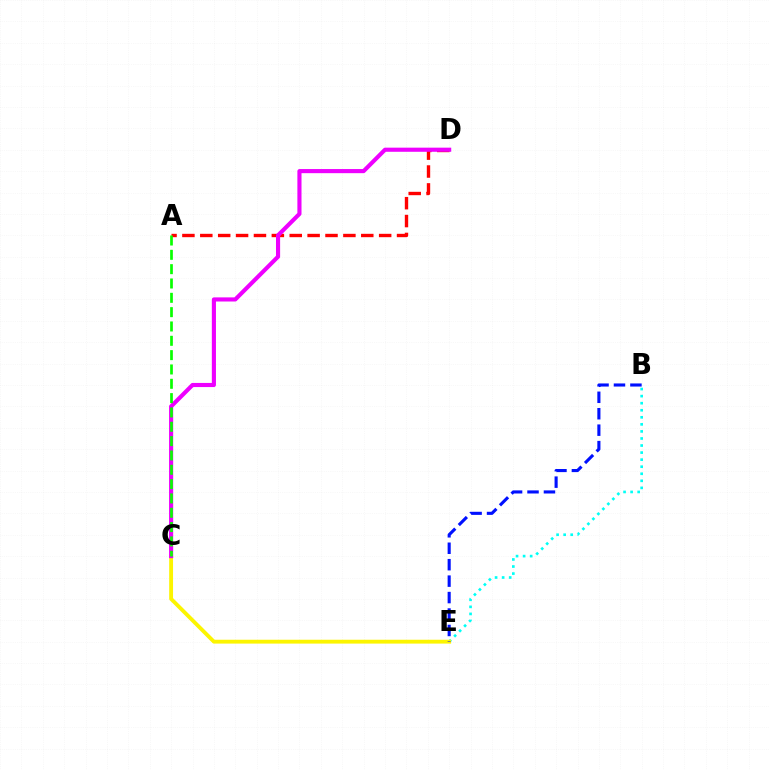{('A', 'D'): [{'color': '#ff0000', 'line_style': 'dashed', 'thickness': 2.43}], ('B', 'E'): [{'color': '#00fff6', 'line_style': 'dotted', 'thickness': 1.92}, {'color': '#0010ff', 'line_style': 'dashed', 'thickness': 2.23}], ('C', 'E'): [{'color': '#fcf500', 'line_style': 'solid', 'thickness': 2.77}], ('C', 'D'): [{'color': '#ee00ff', 'line_style': 'solid', 'thickness': 2.97}], ('A', 'C'): [{'color': '#08ff00', 'line_style': 'dashed', 'thickness': 1.95}]}